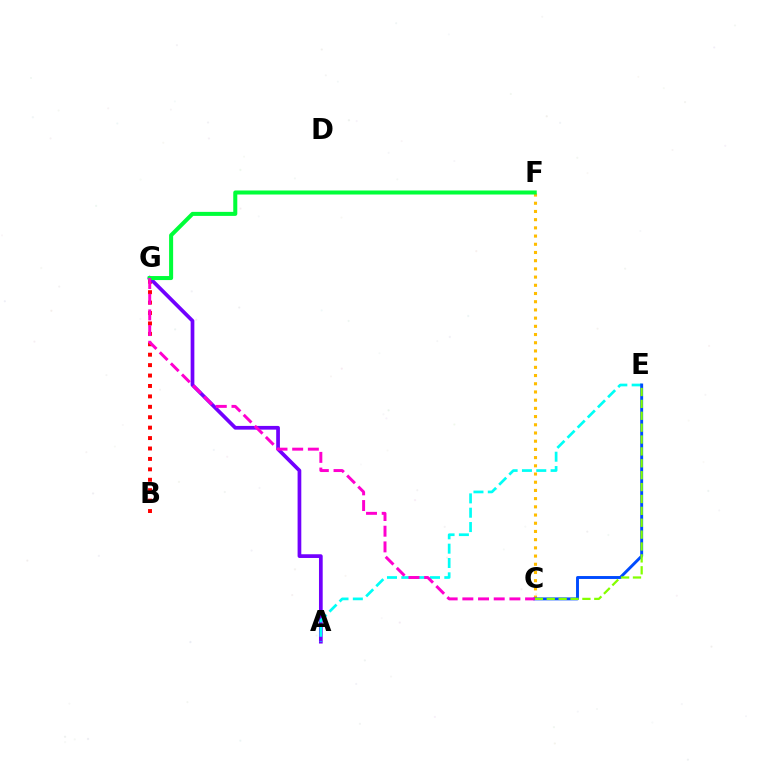{('B', 'G'): [{'color': '#ff0000', 'line_style': 'dotted', 'thickness': 2.83}], ('A', 'G'): [{'color': '#7200ff', 'line_style': 'solid', 'thickness': 2.67}], ('A', 'E'): [{'color': '#00fff6', 'line_style': 'dashed', 'thickness': 1.95}], ('C', 'F'): [{'color': '#ffbd00', 'line_style': 'dotted', 'thickness': 2.23}], ('C', 'E'): [{'color': '#004bff', 'line_style': 'solid', 'thickness': 2.1}, {'color': '#84ff00', 'line_style': 'dashed', 'thickness': 1.61}], ('F', 'G'): [{'color': '#00ff39', 'line_style': 'solid', 'thickness': 2.9}], ('C', 'G'): [{'color': '#ff00cf', 'line_style': 'dashed', 'thickness': 2.13}]}